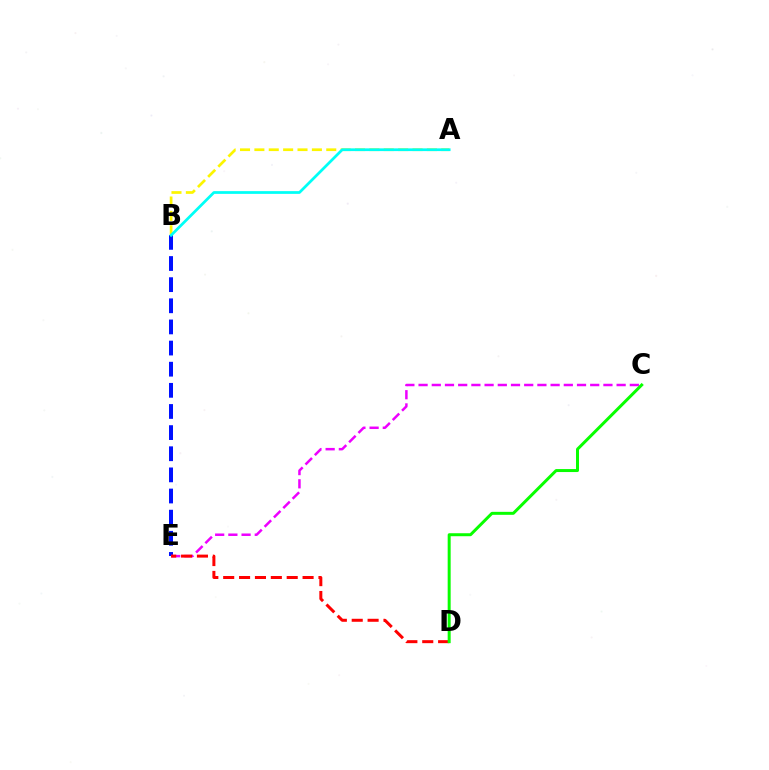{('A', 'B'): [{'color': '#fcf500', 'line_style': 'dashed', 'thickness': 1.95}, {'color': '#00fff6', 'line_style': 'solid', 'thickness': 1.97}], ('B', 'E'): [{'color': '#0010ff', 'line_style': 'dashed', 'thickness': 2.87}], ('C', 'E'): [{'color': '#ee00ff', 'line_style': 'dashed', 'thickness': 1.79}], ('D', 'E'): [{'color': '#ff0000', 'line_style': 'dashed', 'thickness': 2.16}], ('C', 'D'): [{'color': '#08ff00', 'line_style': 'solid', 'thickness': 2.15}]}